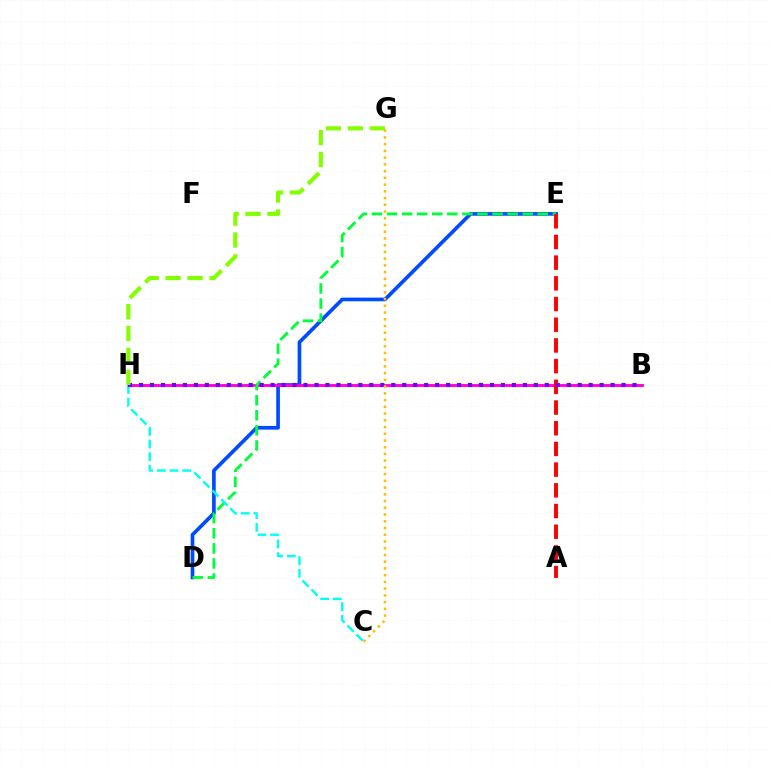{('D', 'E'): [{'color': '#004bff', 'line_style': 'solid', 'thickness': 2.65}, {'color': '#00ff39', 'line_style': 'dashed', 'thickness': 2.05}], ('B', 'H'): [{'color': '#ff00cf', 'line_style': 'solid', 'thickness': 2.05}, {'color': '#7200ff', 'line_style': 'dotted', 'thickness': 2.98}], ('A', 'E'): [{'color': '#ff0000', 'line_style': 'dashed', 'thickness': 2.81}], ('C', 'H'): [{'color': '#00fff6', 'line_style': 'dashed', 'thickness': 1.73}], ('C', 'G'): [{'color': '#ffbd00', 'line_style': 'dotted', 'thickness': 1.83}], ('G', 'H'): [{'color': '#84ff00', 'line_style': 'dashed', 'thickness': 2.98}]}